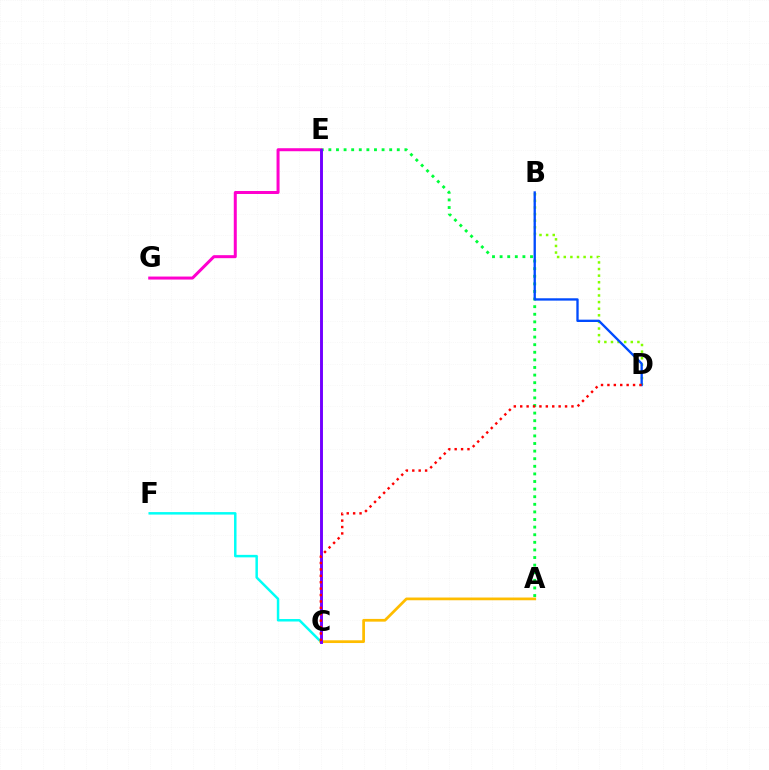{('A', 'E'): [{'color': '#00ff39', 'line_style': 'dotted', 'thickness': 2.07}], ('E', 'G'): [{'color': '#ff00cf', 'line_style': 'solid', 'thickness': 2.17}], ('C', 'F'): [{'color': '#00fff6', 'line_style': 'solid', 'thickness': 1.79}], ('B', 'D'): [{'color': '#84ff00', 'line_style': 'dotted', 'thickness': 1.8}, {'color': '#004bff', 'line_style': 'solid', 'thickness': 1.68}], ('A', 'C'): [{'color': '#ffbd00', 'line_style': 'solid', 'thickness': 1.97}], ('C', 'E'): [{'color': '#7200ff', 'line_style': 'solid', 'thickness': 2.11}], ('C', 'D'): [{'color': '#ff0000', 'line_style': 'dotted', 'thickness': 1.74}]}